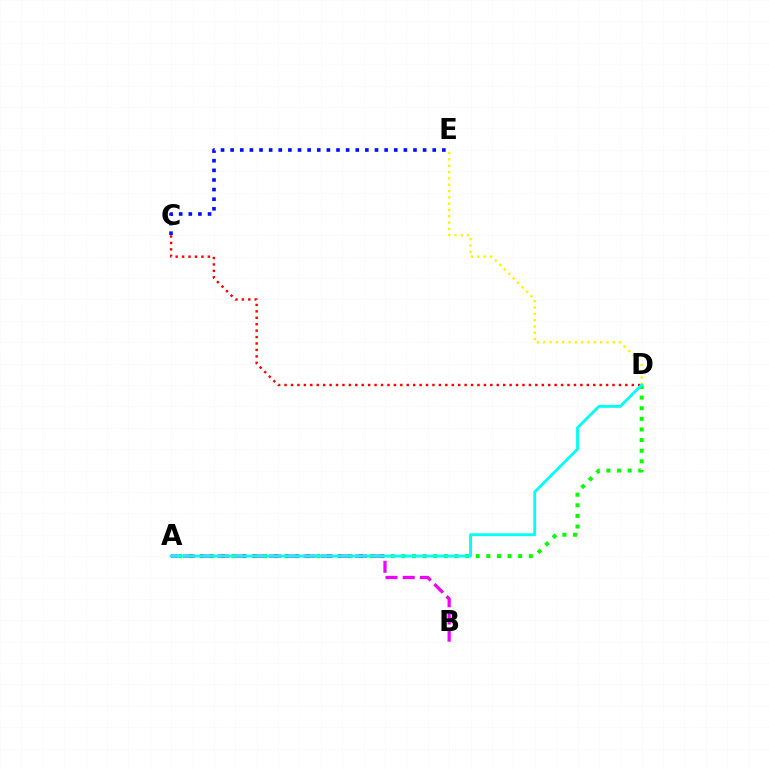{('A', 'D'): [{'color': '#08ff00', 'line_style': 'dotted', 'thickness': 2.89}, {'color': '#00fff6', 'line_style': 'solid', 'thickness': 2.05}], ('C', 'D'): [{'color': '#ff0000', 'line_style': 'dotted', 'thickness': 1.75}], ('A', 'B'): [{'color': '#ee00ff', 'line_style': 'dashed', 'thickness': 2.34}], ('D', 'E'): [{'color': '#fcf500', 'line_style': 'dotted', 'thickness': 1.72}], ('C', 'E'): [{'color': '#0010ff', 'line_style': 'dotted', 'thickness': 2.61}]}